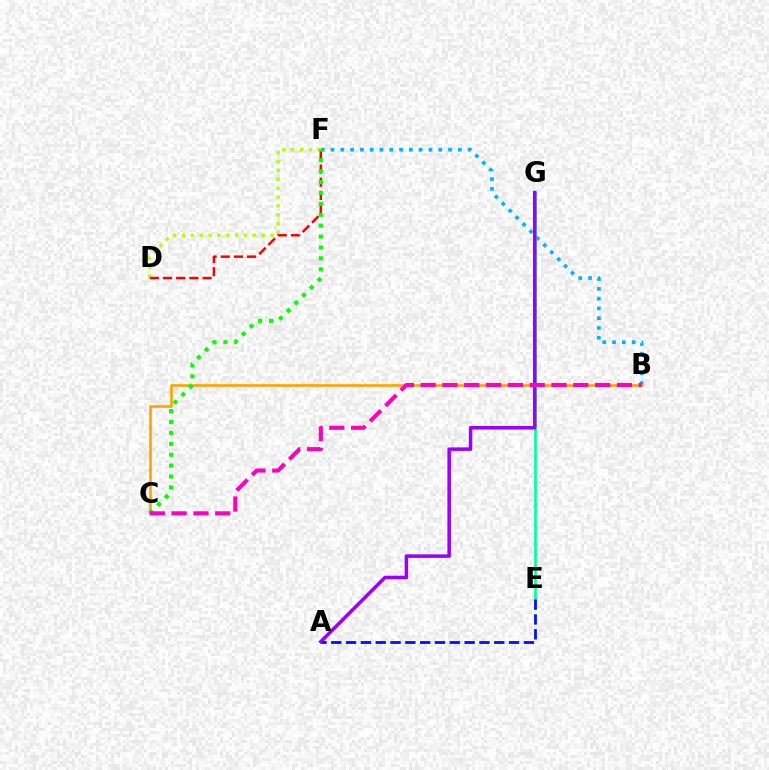{('B', 'F'): [{'color': '#00b5ff', 'line_style': 'dotted', 'thickness': 2.66}], ('D', 'F'): [{'color': '#b3ff00', 'line_style': 'dotted', 'thickness': 2.4}, {'color': '#ff0000', 'line_style': 'dashed', 'thickness': 1.79}], ('B', 'C'): [{'color': '#ffa500', 'line_style': 'solid', 'thickness': 1.91}, {'color': '#ff00bd', 'line_style': 'dashed', 'thickness': 2.96}], ('C', 'F'): [{'color': '#08ff00', 'line_style': 'dotted', 'thickness': 2.96}], ('E', 'G'): [{'color': '#00ff9d', 'line_style': 'solid', 'thickness': 1.91}], ('A', 'G'): [{'color': '#9b00ff', 'line_style': 'solid', 'thickness': 2.55}], ('A', 'E'): [{'color': '#0010ff', 'line_style': 'dashed', 'thickness': 2.01}]}